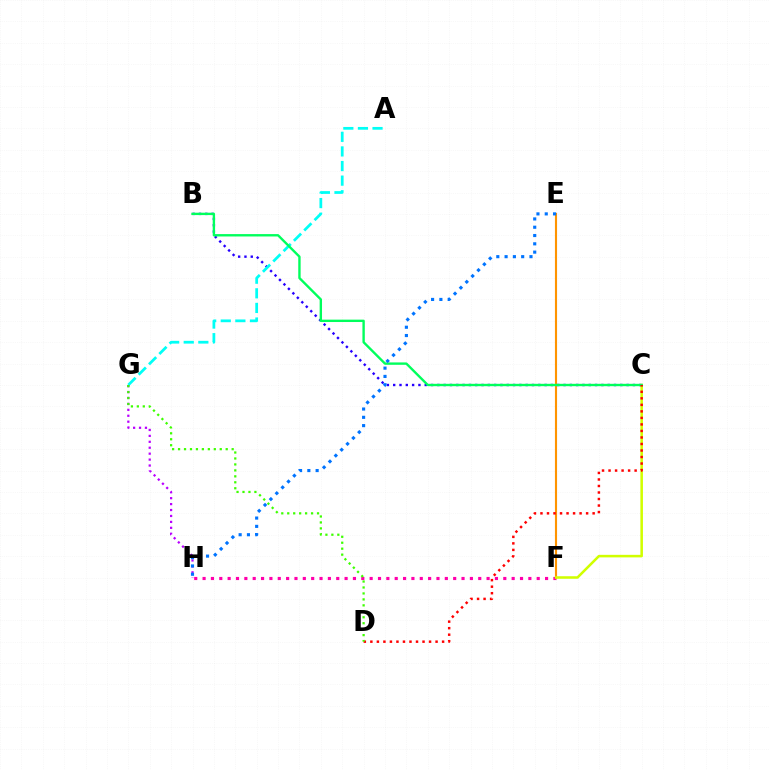{('F', 'H'): [{'color': '#ff00ac', 'line_style': 'dotted', 'thickness': 2.27}], ('E', 'F'): [{'color': '#ff9400', 'line_style': 'solid', 'thickness': 1.53}], ('B', 'C'): [{'color': '#2500ff', 'line_style': 'dotted', 'thickness': 1.71}, {'color': '#00ff5c', 'line_style': 'solid', 'thickness': 1.71}], ('C', 'F'): [{'color': '#d1ff00', 'line_style': 'solid', 'thickness': 1.84}], ('A', 'G'): [{'color': '#00fff6', 'line_style': 'dashed', 'thickness': 1.98}], ('G', 'H'): [{'color': '#b900ff', 'line_style': 'dotted', 'thickness': 1.61}], ('C', 'D'): [{'color': '#ff0000', 'line_style': 'dotted', 'thickness': 1.77}], ('E', 'H'): [{'color': '#0074ff', 'line_style': 'dotted', 'thickness': 2.25}], ('D', 'G'): [{'color': '#3dff00', 'line_style': 'dotted', 'thickness': 1.62}]}